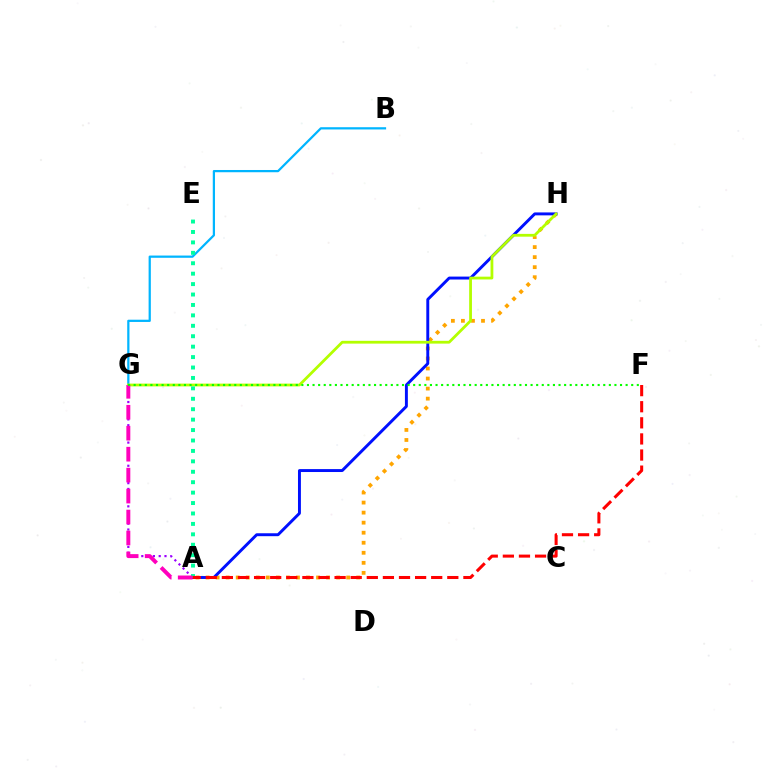{('B', 'G'): [{'color': '#00b5ff', 'line_style': 'solid', 'thickness': 1.61}], ('A', 'G'): [{'color': '#9b00ff', 'line_style': 'dotted', 'thickness': 1.57}, {'color': '#ff00bd', 'line_style': 'dashed', 'thickness': 2.85}], ('A', 'H'): [{'color': '#ffa500', 'line_style': 'dotted', 'thickness': 2.73}, {'color': '#0010ff', 'line_style': 'solid', 'thickness': 2.11}], ('G', 'H'): [{'color': '#b3ff00', 'line_style': 'solid', 'thickness': 2.0}], ('A', 'E'): [{'color': '#00ff9d', 'line_style': 'dotted', 'thickness': 2.83}], ('A', 'F'): [{'color': '#ff0000', 'line_style': 'dashed', 'thickness': 2.19}], ('F', 'G'): [{'color': '#08ff00', 'line_style': 'dotted', 'thickness': 1.52}]}